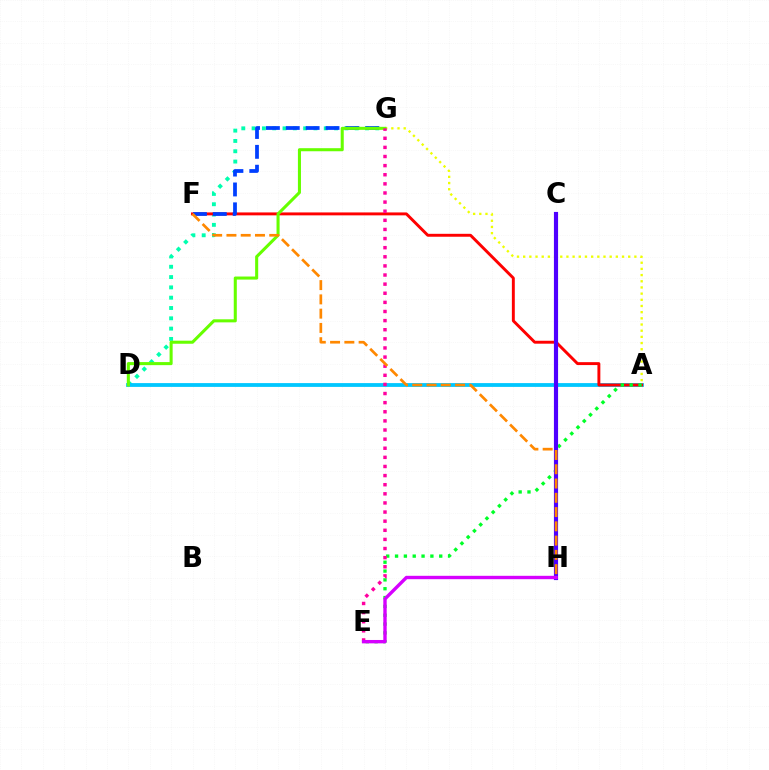{('D', 'G'): [{'color': '#00ffaf', 'line_style': 'dotted', 'thickness': 2.8}, {'color': '#66ff00', 'line_style': 'solid', 'thickness': 2.2}], ('A', 'D'): [{'color': '#00c7ff', 'line_style': 'solid', 'thickness': 2.73}], ('A', 'F'): [{'color': '#ff0000', 'line_style': 'solid', 'thickness': 2.1}], ('A', 'E'): [{'color': '#00ff27', 'line_style': 'dotted', 'thickness': 2.4}], ('F', 'G'): [{'color': '#003fff', 'line_style': 'dashed', 'thickness': 2.7}], ('A', 'G'): [{'color': '#eeff00', 'line_style': 'dotted', 'thickness': 1.68}], ('C', 'H'): [{'color': '#4f00ff', 'line_style': 'solid', 'thickness': 2.99}], ('E', 'G'): [{'color': '#ff00a0', 'line_style': 'dotted', 'thickness': 2.48}], ('E', 'H'): [{'color': '#d600ff', 'line_style': 'solid', 'thickness': 2.44}], ('F', 'H'): [{'color': '#ff8800', 'line_style': 'dashed', 'thickness': 1.94}]}